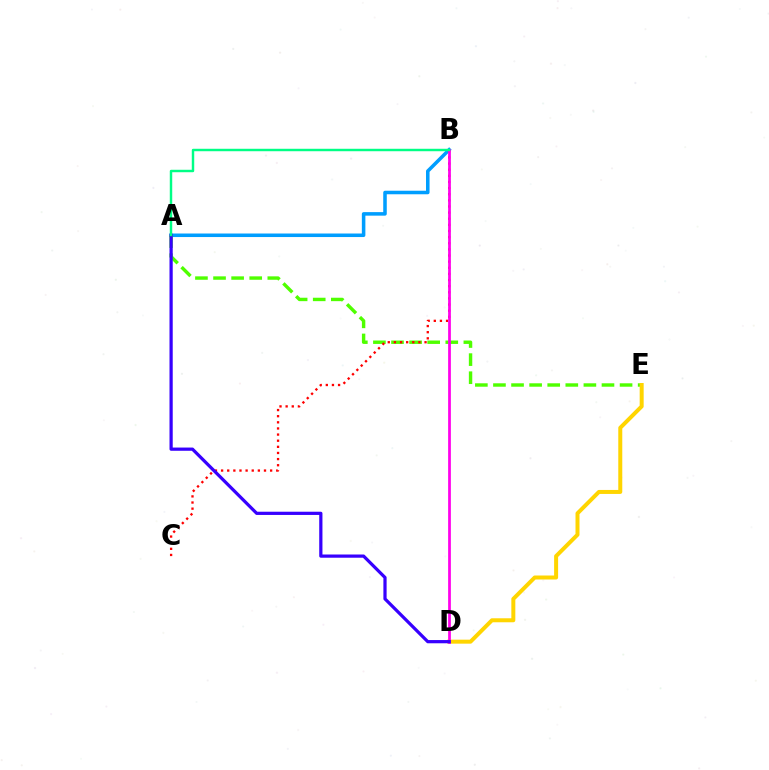{('A', 'B'): [{'color': '#009eff', 'line_style': 'solid', 'thickness': 2.55}, {'color': '#00ff86', 'line_style': 'solid', 'thickness': 1.76}], ('A', 'E'): [{'color': '#4fff00', 'line_style': 'dashed', 'thickness': 2.46}], ('D', 'E'): [{'color': '#ffd500', 'line_style': 'solid', 'thickness': 2.87}], ('B', 'C'): [{'color': '#ff0000', 'line_style': 'dotted', 'thickness': 1.67}], ('B', 'D'): [{'color': '#ff00ed', 'line_style': 'solid', 'thickness': 1.98}], ('A', 'D'): [{'color': '#3700ff', 'line_style': 'solid', 'thickness': 2.32}]}